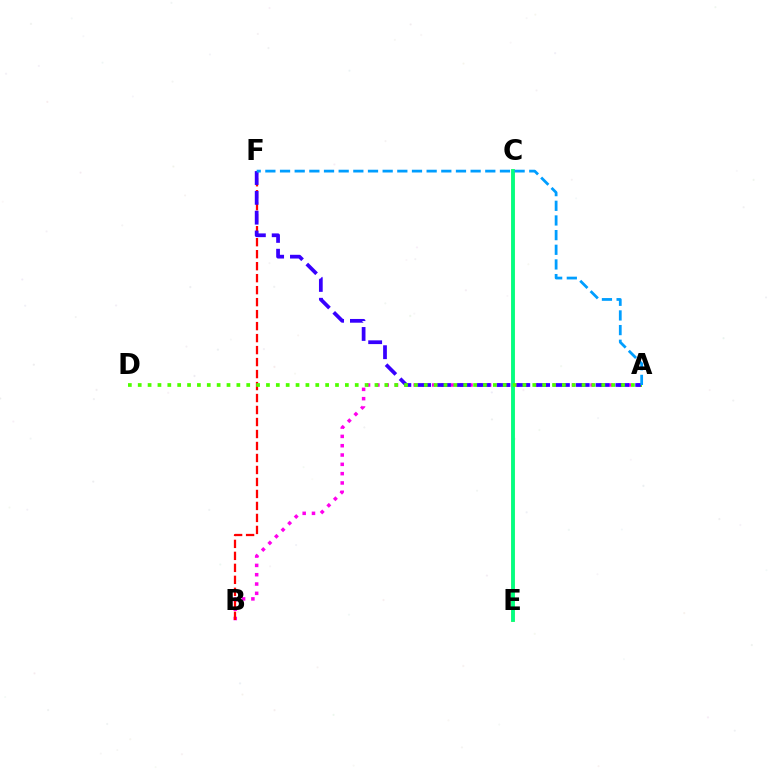{('C', 'E'): [{'color': '#ffd500', 'line_style': 'solid', 'thickness': 2.6}, {'color': '#00ff86', 'line_style': 'solid', 'thickness': 2.72}], ('A', 'B'): [{'color': '#ff00ed', 'line_style': 'dotted', 'thickness': 2.53}], ('B', 'F'): [{'color': '#ff0000', 'line_style': 'dashed', 'thickness': 1.63}], ('A', 'F'): [{'color': '#3700ff', 'line_style': 'dashed', 'thickness': 2.69}, {'color': '#009eff', 'line_style': 'dashed', 'thickness': 1.99}], ('A', 'D'): [{'color': '#4fff00', 'line_style': 'dotted', 'thickness': 2.68}]}